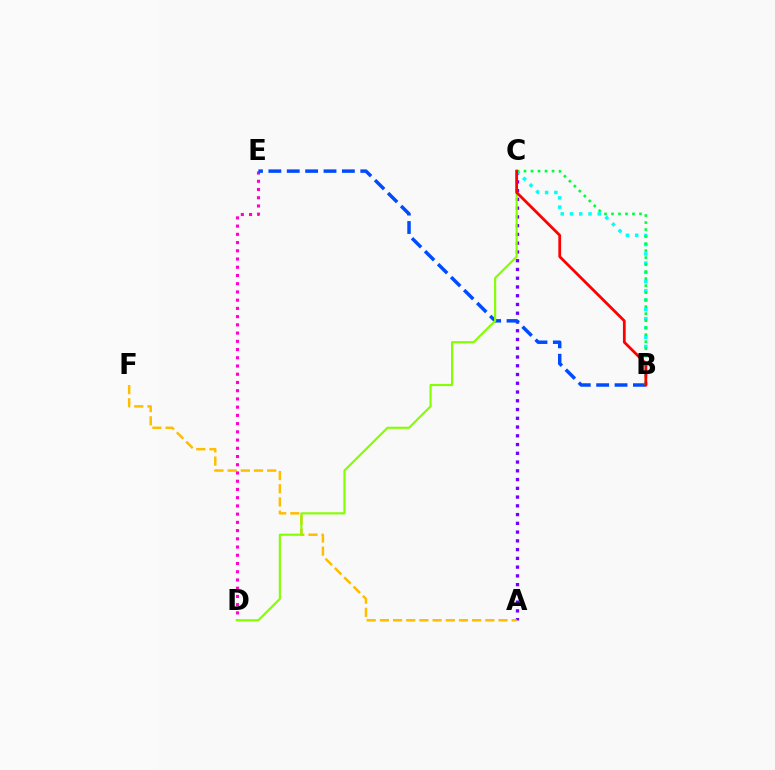{('A', 'C'): [{'color': '#7200ff', 'line_style': 'dotted', 'thickness': 2.38}], ('B', 'C'): [{'color': '#00fff6', 'line_style': 'dotted', 'thickness': 2.51}, {'color': '#00ff39', 'line_style': 'dotted', 'thickness': 1.9}, {'color': '#ff0000', 'line_style': 'solid', 'thickness': 1.99}], ('A', 'F'): [{'color': '#ffbd00', 'line_style': 'dashed', 'thickness': 1.79}], ('D', 'E'): [{'color': '#ff00cf', 'line_style': 'dotted', 'thickness': 2.24}], ('B', 'E'): [{'color': '#004bff', 'line_style': 'dashed', 'thickness': 2.5}], ('C', 'D'): [{'color': '#84ff00', 'line_style': 'solid', 'thickness': 1.54}]}